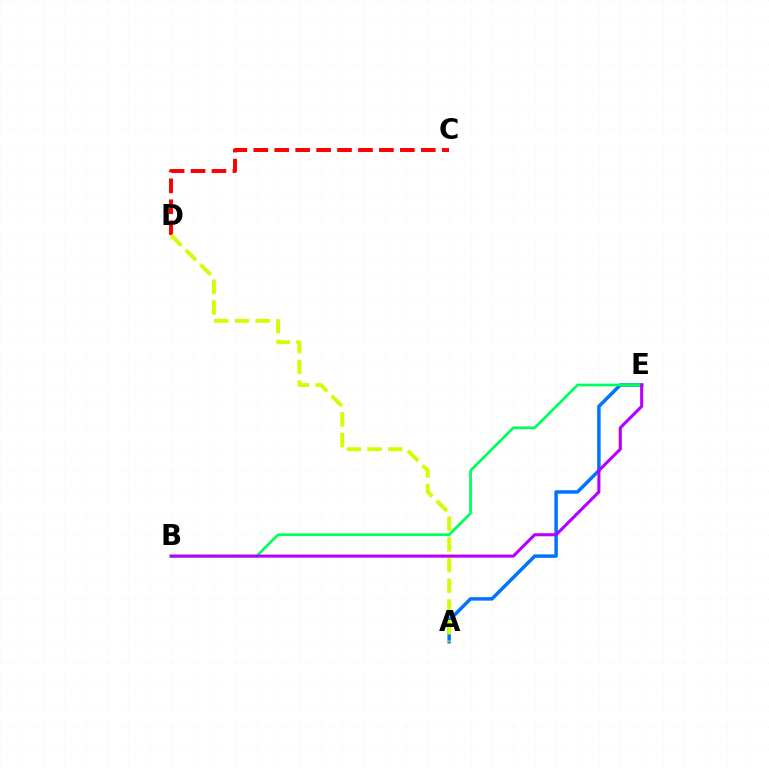{('A', 'E'): [{'color': '#0074ff', 'line_style': 'solid', 'thickness': 2.51}], ('C', 'D'): [{'color': '#ff0000', 'line_style': 'dashed', 'thickness': 2.84}], ('B', 'E'): [{'color': '#00ff5c', 'line_style': 'solid', 'thickness': 1.97}, {'color': '#b900ff', 'line_style': 'solid', 'thickness': 2.22}], ('A', 'D'): [{'color': '#d1ff00', 'line_style': 'dashed', 'thickness': 2.81}]}